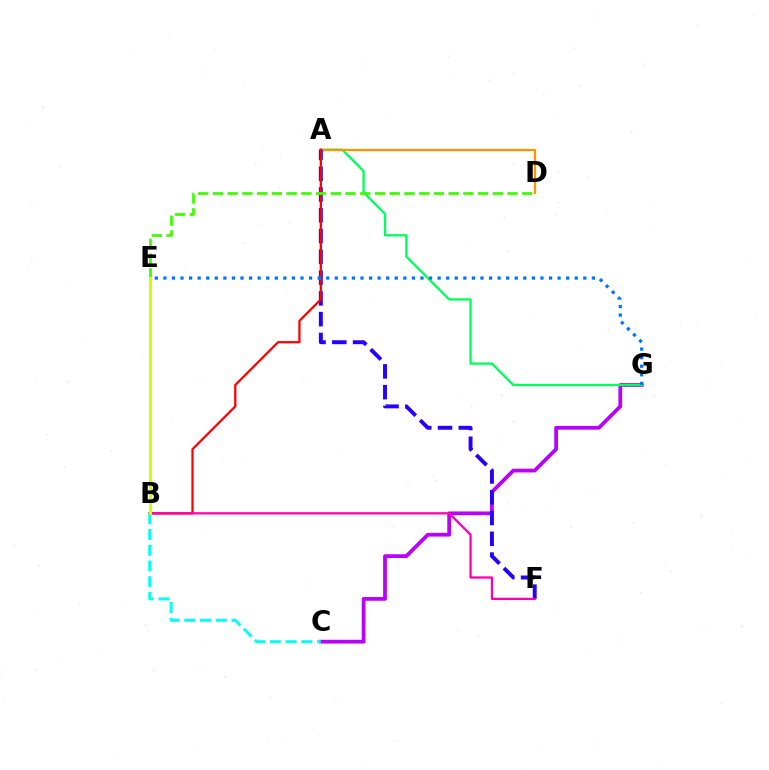{('C', 'G'): [{'color': '#b900ff', 'line_style': 'solid', 'thickness': 2.7}], ('A', 'G'): [{'color': '#00ff5c', 'line_style': 'solid', 'thickness': 1.66}], ('A', 'D'): [{'color': '#ff9400', 'line_style': 'solid', 'thickness': 1.64}], ('A', 'F'): [{'color': '#2500ff', 'line_style': 'dashed', 'thickness': 2.82}], ('A', 'B'): [{'color': '#ff0000', 'line_style': 'solid', 'thickness': 1.62}], ('E', 'G'): [{'color': '#0074ff', 'line_style': 'dotted', 'thickness': 2.33}], ('B', 'F'): [{'color': '#ff00ac', 'line_style': 'solid', 'thickness': 1.65}], ('B', 'C'): [{'color': '#00fff6', 'line_style': 'dashed', 'thickness': 2.14}], ('D', 'E'): [{'color': '#3dff00', 'line_style': 'dashed', 'thickness': 2.0}], ('B', 'E'): [{'color': '#d1ff00', 'line_style': 'solid', 'thickness': 2.16}]}